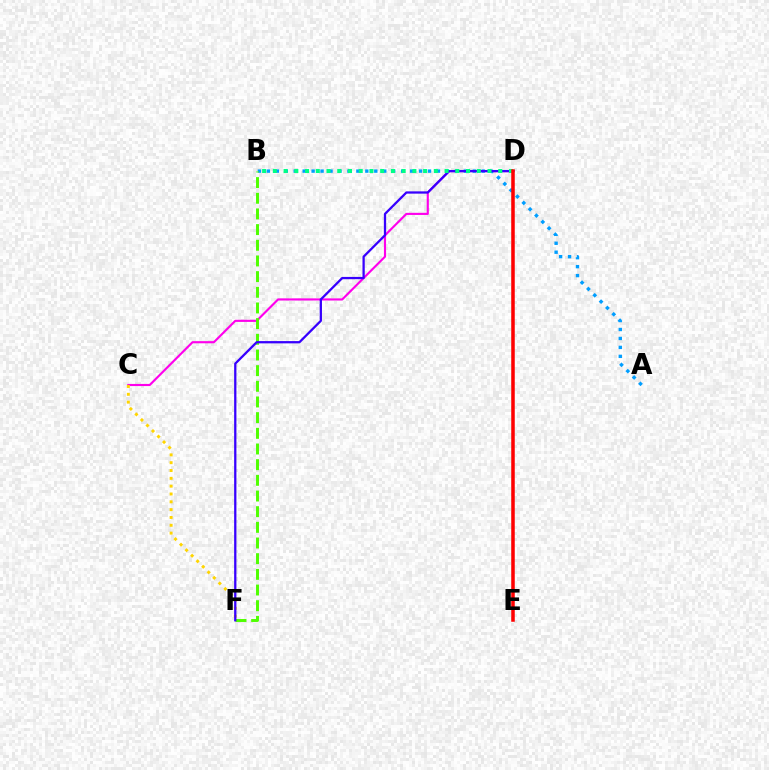{('C', 'D'): [{'color': '#ff00ed', 'line_style': 'solid', 'thickness': 1.54}], ('A', 'B'): [{'color': '#009eff', 'line_style': 'dotted', 'thickness': 2.43}], ('C', 'F'): [{'color': '#ffd500', 'line_style': 'dotted', 'thickness': 2.13}], ('B', 'F'): [{'color': '#4fff00', 'line_style': 'dashed', 'thickness': 2.13}], ('D', 'F'): [{'color': '#3700ff', 'line_style': 'solid', 'thickness': 1.64}], ('B', 'D'): [{'color': '#00ff86', 'line_style': 'dotted', 'thickness': 2.92}], ('D', 'E'): [{'color': '#ff0000', 'line_style': 'solid', 'thickness': 2.54}]}